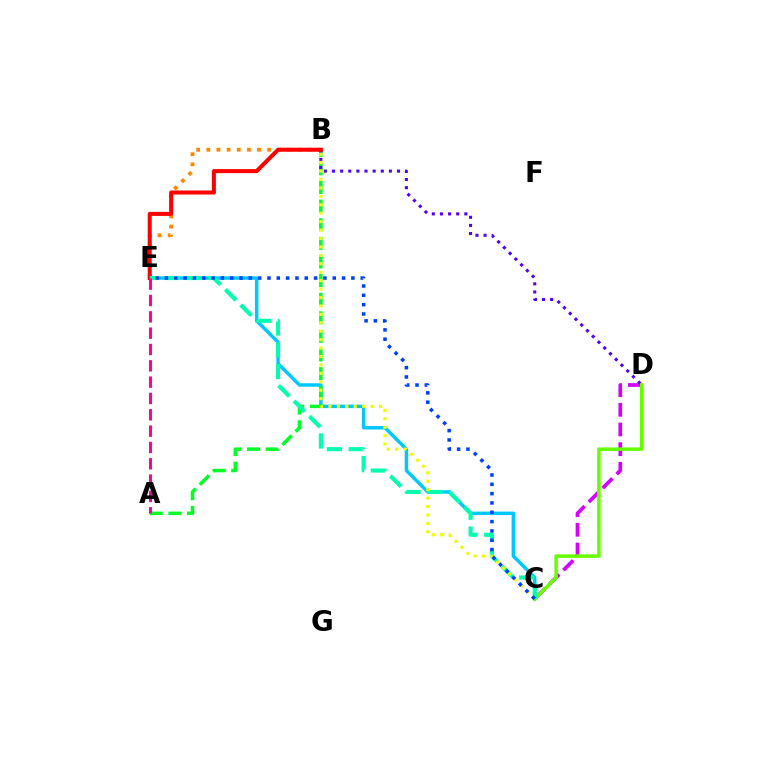{('B', 'E'): [{'color': '#ff8800', 'line_style': 'dotted', 'thickness': 2.76}, {'color': '#ff0000', 'line_style': 'solid', 'thickness': 2.9}], ('C', 'E'): [{'color': '#00c7ff', 'line_style': 'solid', 'thickness': 2.49}, {'color': '#00ffaf', 'line_style': 'dashed', 'thickness': 2.96}, {'color': '#003fff', 'line_style': 'dotted', 'thickness': 2.53}], ('A', 'B'): [{'color': '#00ff27', 'line_style': 'dashed', 'thickness': 2.53}], ('C', 'D'): [{'color': '#d600ff', 'line_style': 'dashed', 'thickness': 2.67}, {'color': '#66ff00', 'line_style': 'solid', 'thickness': 2.53}], ('B', 'D'): [{'color': '#4f00ff', 'line_style': 'dotted', 'thickness': 2.21}], ('B', 'C'): [{'color': '#eeff00', 'line_style': 'dotted', 'thickness': 2.29}], ('A', 'E'): [{'color': '#ff00a0', 'line_style': 'dashed', 'thickness': 2.22}]}